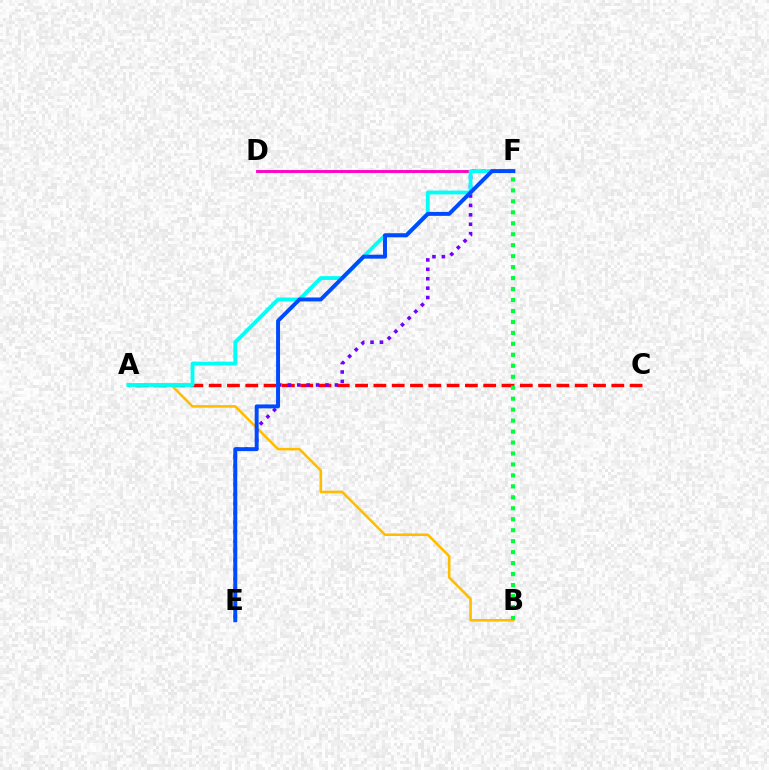{('A', 'C'): [{'color': '#ff0000', 'line_style': 'dashed', 'thickness': 2.49}], ('A', 'B'): [{'color': '#ffbd00', 'line_style': 'solid', 'thickness': 1.86}], ('D', 'F'): [{'color': '#84ff00', 'line_style': 'dotted', 'thickness': 2.24}, {'color': '#ff00cf', 'line_style': 'solid', 'thickness': 2.08}], ('E', 'F'): [{'color': '#7200ff', 'line_style': 'dotted', 'thickness': 2.56}, {'color': '#004bff', 'line_style': 'solid', 'thickness': 2.84}], ('A', 'F'): [{'color': '#00fff6', 'line_style': 'solid', 'thickness': 2.74}], ('B', 'F'): [{'color': '#00ff39', 'line_style': 'dotted', 'thickness': 2.98}]}